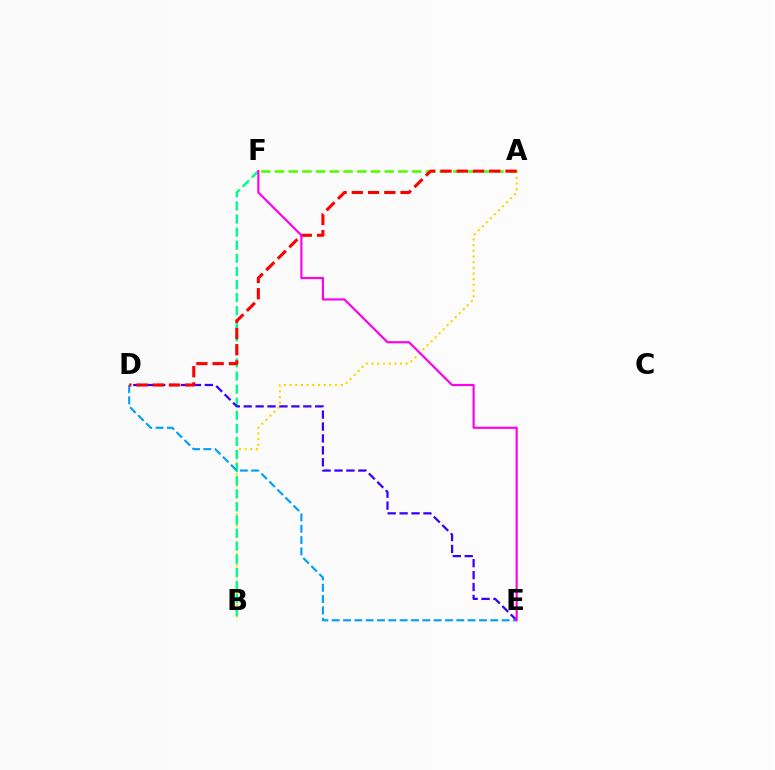{('A', 'B'): [{'color': '#ffd500', 'line_style': 'dotted', 'thickness': 1.54}], ('B', 'F'): [{'color': '#00ff86', 'line_style': 'dashed', 'thickness': 1.78}], ('D', 'E'): [{'color': '#3700ff', 'line_style': 'dashed', 'thickness': 1.62}, {'color': '#009eff', 'line_style': 'dashed', 'thickness': 1.54}], ('A', 'F'): [{'color': '#4fff00', 'line_style': 'dashed', 'thickness': 1.86}], ('A', 'D'): [{'color': '#ff0000', 'line_style': 'dashed', 'thickness': 2.21}], ('E', 'F'): [{'color': '#ff00ed', 'line_style': 'solid', 'thickness': 1.55}]}